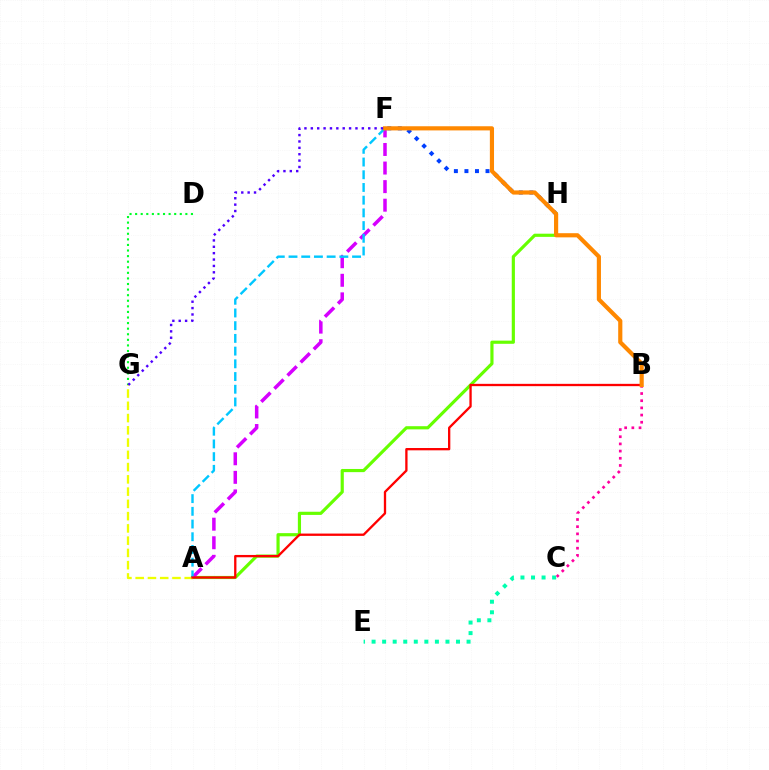{('B', 'C'): [{'color': '#ff00a0', 'line_style': 'dotted', 'thickness': 1.95}], ('F', 'H'): [{'color': '#003fff', 'line_style': 'dotted', 'thickness': 2.86}], ('A', 'H'): [{'color': '#66ff00', 'line_style': 'solid', 'thickness': 2.28}], ('D', 'G'): [{'color': '#00ff27', 'line_style': 'dotted', 'thickness': 1.52}], ('A', 'F'): [{'color': '#d600ff', 'line_style': 'dashed', 'thickness': 2.52}, {'color': '#00c7ff', 'line_style': 'dashed', 'thickness': 1.73}], ('A', 'G'): [{'color': '#eeff00', 'line_style': 'dashed', 'thickness': 1.67}], ('A', 'B'): [{'color': '#ff0000', 'line_style': 'solid', 'thickness': 1.67}], ('B', 'F'): [{'color': '#ff8800', 'line_style': 'solid', 'thickness': 3.0}], ('F', 'G'): [{'color': '#4f00ff', 'line_style': 'dotted', 'thickness': 1.73}], ('C', 'E'): [{'color': '#00ffaf', 'line_style': 'dotted', 'thickness': 2.87}]}